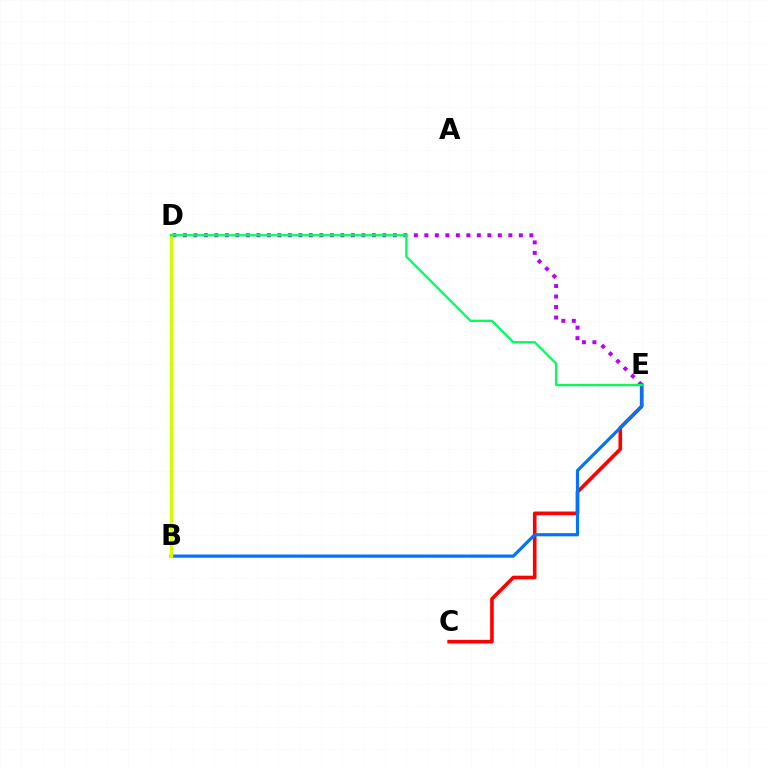{('D', 'E'): [{'color': '#b900ff', 'line_style': 'dotted', 'thickness': 2.85}, {'color': '#00ff5c', 'line_style': 'solid', 'thickness': 1.66}], ('C', 'E'): [{'color': '#ff0000', 'line_style': 'solid', 'thickness': 2.61}], ('B', 'E'): [{'color': '#0074ff', 'line_style': 'solid', 'thickness': 2.29}], ('B', 'D'): [{'color': '#d1ff00', 'line_style': 'solid', 'thickness': 2.51}]}